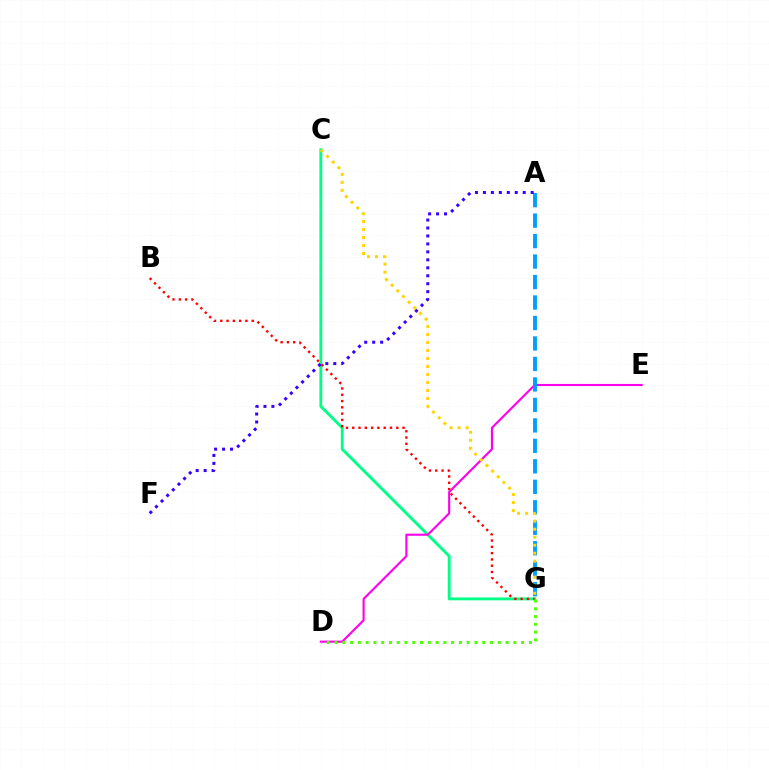{('C', 'G'): [{'color': '#00ff86', 'line_style': 'solid', 'thickness': 2.06}, {'color': '#ffd500', 'line_style': 'dotted', 'thickness': 2.17}], ('B', 'G'): [{'color': '#ff0000', 'line_style': 'dotted', 'thickness': 1.71}], ('D', 'E'): [{'color': '#ff00ed', 'line_style': 'solid', 'thickness': 1.53}], ('D', 'G'): [{'color': '#4fff00', 'line_style': 'dotted', 'thickness': 2.11}], ('A', 'G'): [{'color': '#009eff', 'line_style': 'dashed', 'thickness': 2.78}], ('A', 'F'): [{'color': '#3700ff', 'line_style': 'dotted', 'thickness': 2.16}]}